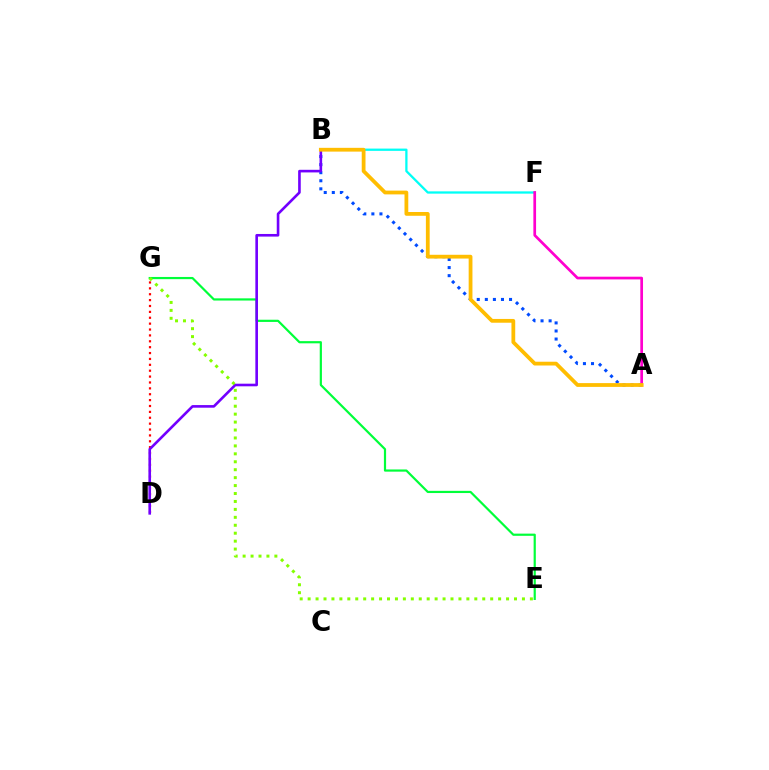{('A', 'B'): [{'color': '#004bff', 'line_style': 'dotted', 'thickness': 2.19}, {'color': '#ffbd00', 'line_style': 'solid', 'thickness': 2.72}], ('E', 'G'): [{'color': '#00ff39', 'line_style': 'solid', 'thickness': 1.58}, {'color': '#84ff00', 'line_style': 'dotted', 'thickness': 2.16}], ('B', 'F'): [{'color': '#00fff6', 'line_style': 'solid', 'thickness': 1.64}], ('D', 'G'): [{'color': '#ff0000', 'line_style': 'dotted', 'thickness': 1.6}], ('B', 'D'): [{'color': '#7200ff', 'line_style': 'solid', 'thickness': 1.89}], ('A', 'F'): [{'color': '#ff00cf', 'line_style': 'solid', 'thickness': 1.95}]}